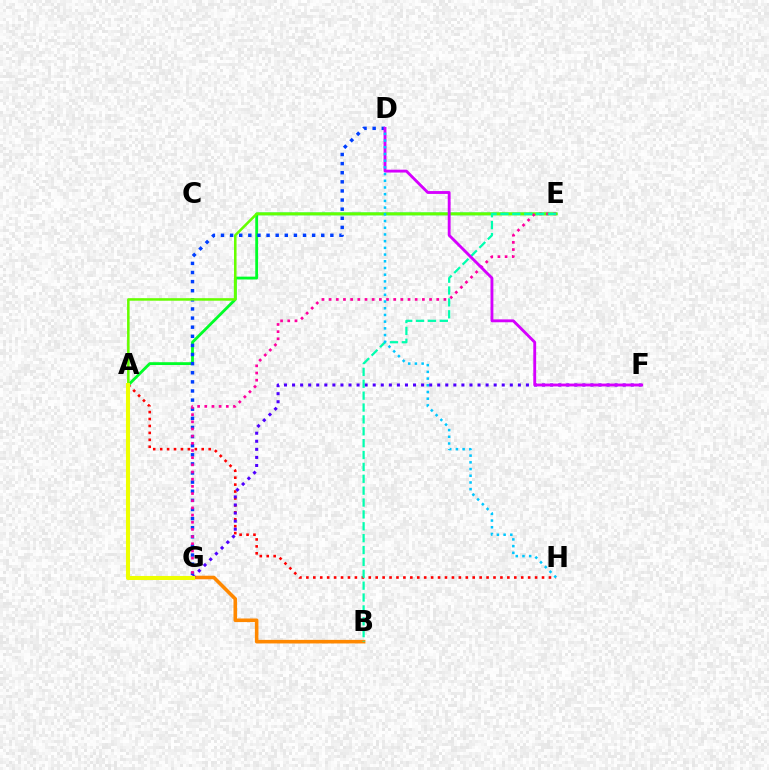{('A', 'H'): [{'color': '#ff0000', 'line_style': 'dotted', 'thickness': 1.88}], ('B', 'G'): [{'color': '#ff8800', 'line_style': 'solid', 'thickness': 2.58}], ('A', 'E'): [{'color': '#00ff27', 'line_style': 'solid', 'thickness': 2.03}, {'color': '#66ff00', 'line_style': 'solid', 'thickness': 1.83}], ('D', 'G'): [{'color': '#003fff', 'line_style': 'dotted', 'thickness': 2.48}], ('F', 'G'): [{'color': '#4f00ff', 'line_style': 'dotted', 'thickness': 2.19}], ('E', 'G'): [{'color': '#ff00a0', 'line_style': 'dotted', 'thickness': 1.95}], ('A', 'G'): [{'color': '#eeff00', 'line_style': 'solid', 'thickness': 2.93}], ('B', 'E'): [{'color': '#00ffaf', 'line_style': 'dashed', 'thickness': 1.61}], ('D', 'F'): [{'color': '#d600ff', 'line_style': 'solid', 'thickness': 2.06}], ('D', 'H'): [{'color': '#00c7ff', 'line_style': 'dotted', 'thickness': 1.82}]}